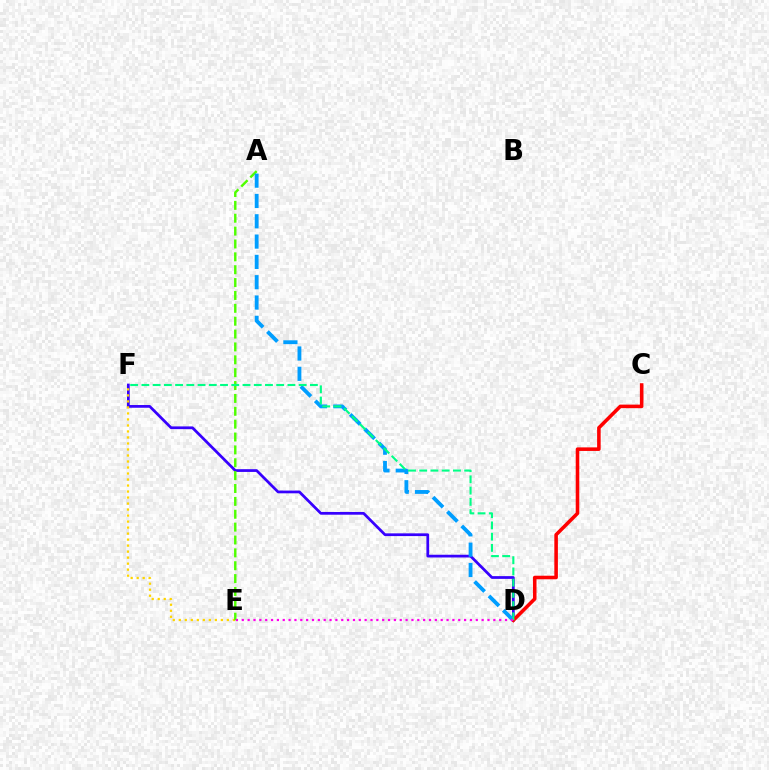{('D', 'F'): [{'color': '#3700ff', 'line_style': 'solid', 'thickness': 1.97}, {'color': '#00ff86', 'line_style': 'dashed', 'thickness': 1.53}], ('E', 'F'): [{'color': '#ffd500', 'line_style': 'dotted', 'thickness': 1.63}], ('A', 'E'): [{'color': '#4fff00', 'line_style': 'dashed', 'thickness': 1.75}], ('A', 'D'): [{'color': '#009eff', 'line_style': 'dashed', 'thickness': 2.76}], ('C', 'D'): [{'color': '#ff0000', 'line_style': 'solid', 'thickness': 2.56}], ('D', 'E'): [{'color': '#ff00ed', 'line_style': 'dotted', 'thickness': 1.59}]}